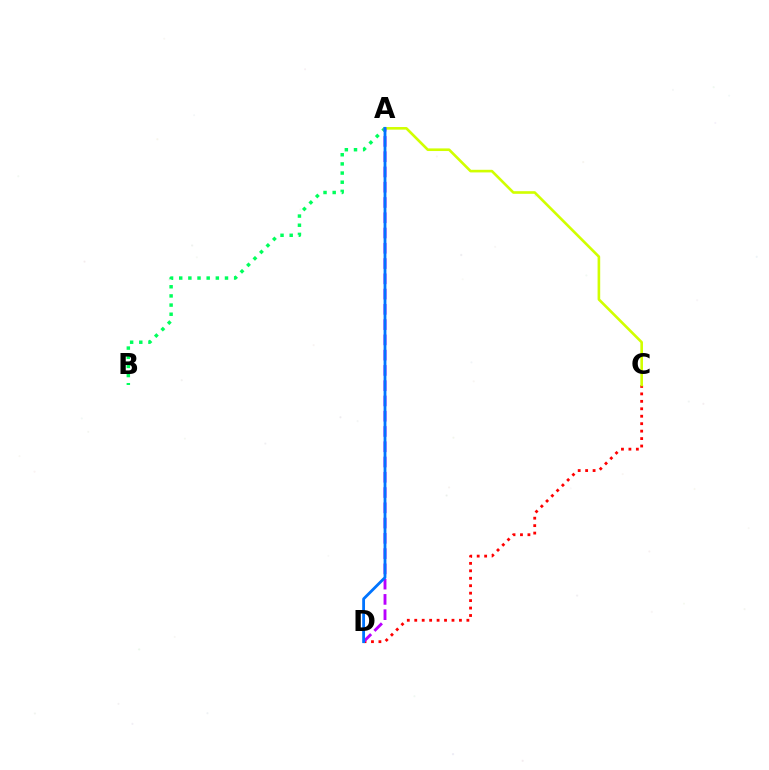{('C', 'D'): [{'color': '#ff0000', 'line_style': 'dotted', 'thickness': 2.02}], ('A', 'B'): [{'color': '#00ff5c', 'line_style': 'dotted', 'thickness': 2.49}], ('A', 'C'): [{'color': '#d1ff00', 'line_style': 'solid', 'thickness': 1.89}], ('A', 'D'): [{'color': '#b900ff', 'line_style': 'dashed', 'thickness': 2.07}, {'color': '#0074ff', 'line_style': 'solid', 'thickness': 2.02}]}